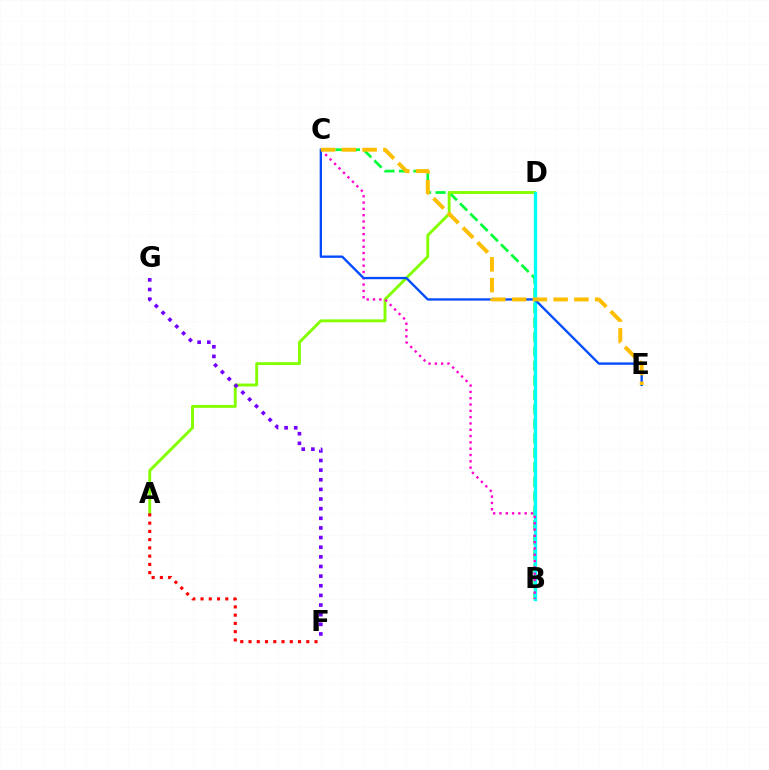{('B', 'C'): [{'color': '#00ff39', 'line_style': 'dashed', 'thickness': 1.97}, {'color': '#ff00cf', 'line_style': 'dotted', 'thickness': 1.71}], ('A', 'D'): [{'color': '#84ff00', 'line_style': 'solid', 'thickness': 2.09}], ('B', 'D'): [{'color': '#00fff6', 'line_style': 'solid', 'thickness': 2.4}], ('C', 'E'): [{'color': '#004bff', 'line_style': 'solid', 'thickness': 1.68}, {'color': '#ffbd00', 'line_style': 'dashed', 'thickness': 2.82}], ('A', 'F'): [{'color': '#ff0000', 'line_style': 'dotted', 'thickness': 2.24}], ('F', 'G'): [{'color': '#7200ff', 'line_style': 'dotted', 'thickness': 2.62}]}